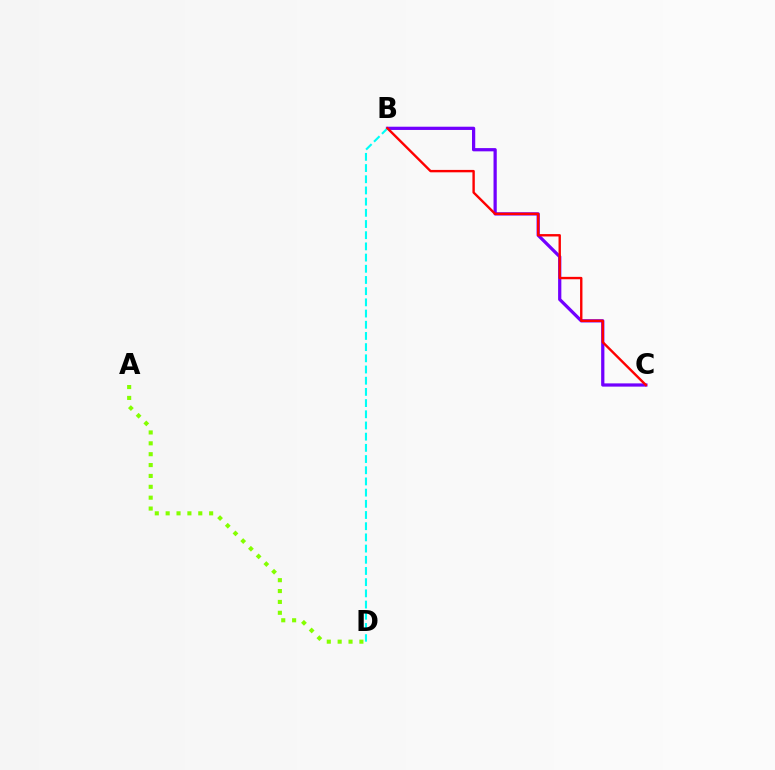{('A', 'D'): [{'color': '#84ff00', 'line_style': 'dotted', 'thickness': 2.95}], ('B', 'C'): [{'color': '#7200ff', 'line_style': 'solid', 'thickness': 2.33}, {'color': '#ff0000', 'line_style': 'solid', 'thickness': 1.72}], ('B', 'D'): [{'color': '#00fff6', 'line_style': 'dashed', 'thickness': 1.52}]}